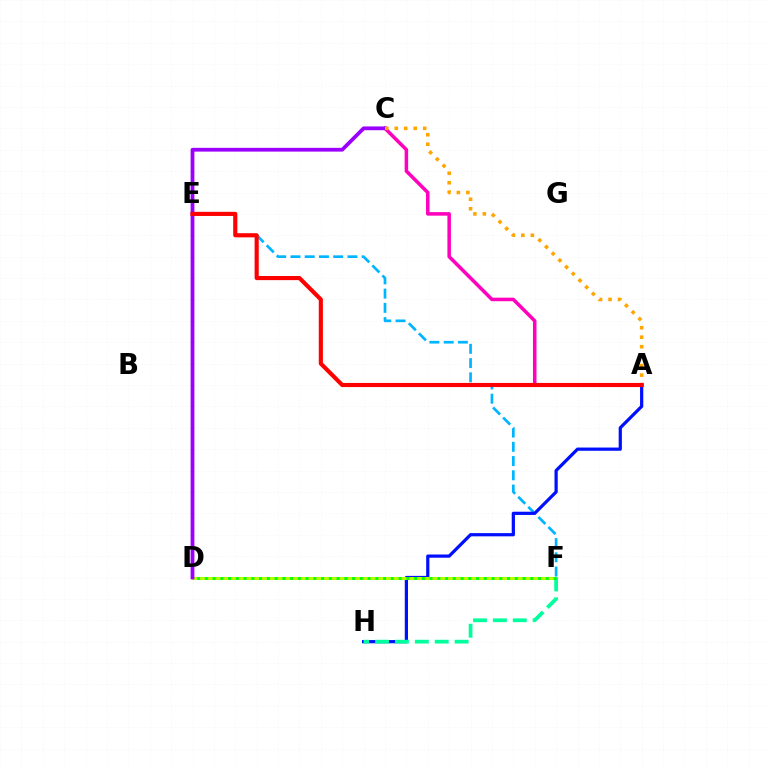{('E', 'F'): [{'color': '#00b5ff', 'line_style': 'dashed', 'thickness': 1.94}], ('A', 'H'): [{'color': '#0010ff', 'line_style': 'solid', 'thickness': 2.32}], ('A', 'C'): [{'color': '#ff00bd', 'line_style': 'solid', 'thickness': 2.54}, {'color': '#ffa500', 'line_style': 'dotted', 'thickness': 2.57}], ('D', 'F'): [{'color': '#b3ff00', 'line_style': 'solid', 'thickness': 2.2}, {'color': '#08ff00', 'line_style': 'dotted', 'thickness': 2.11}], ('C', 'D'): [{'color': '#9b00ff', 'line_style': 'solid', 'thickness': 2.71}], ('F', 'H'): [{'color': '#00ff9d', 'line_style': 'dashed', 'thickness': 2.7}], ('A', 'E'): [{'color': '#ff0000', 'line_style': 'solid', 'thickness': 2.97}]}